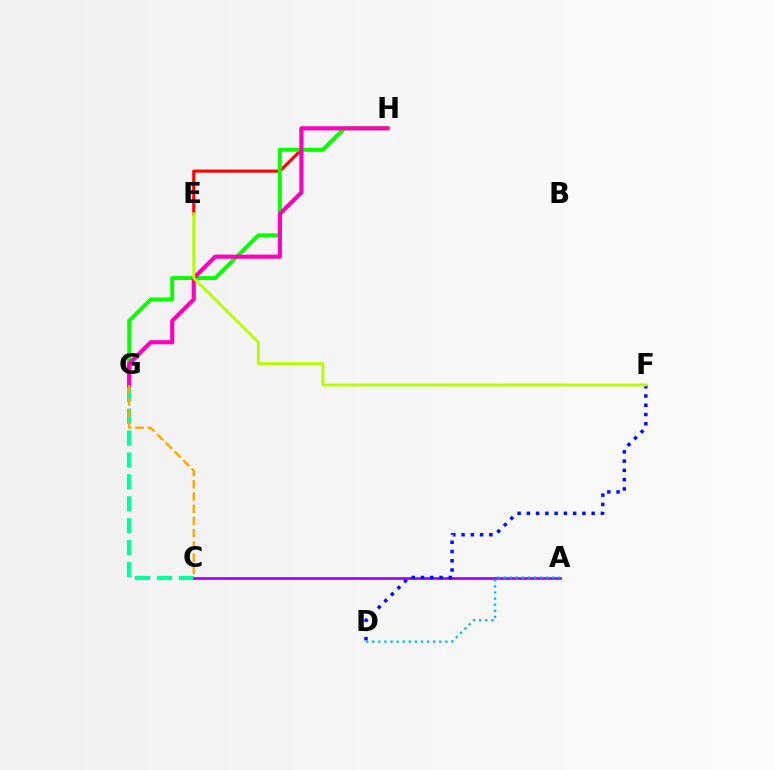{('E', 'H'): [{'color': '#ff0000', 'line_style': 'solid', 'thickness': 2.21}], ('C', 'G'): [{'color': '#00ff9d', 'line_style': 'dashed', 'thickness': 2.98}, {'color': '#ffa500', 'line_style': 'dashed', 'thickness': 1.66}], ('G', 'H'): [{'color': '#08ff00', 'line_style': 'solid', 'thickness': 2.81}, {'color': '#ff00bd', 'line_style': 'solid', 'thickness': 2.98}], ('A', 'C'): [{'color': '#9b00ff', 'line_style': 'solid', 'thickness': 1.91}], ('D', 'F'): [{'color': '#0010ff', 'line_style': 'dotted', 'thickness': 2.52}], ('E', 'F'): [{'color': '#b3ff00', 'line_style': 'solid', 'thickness': 2.06}], ('A', 'D'): [{'color': '#00b5ff', 'line_style': 'dotted', 'thickness': 1.66}]}